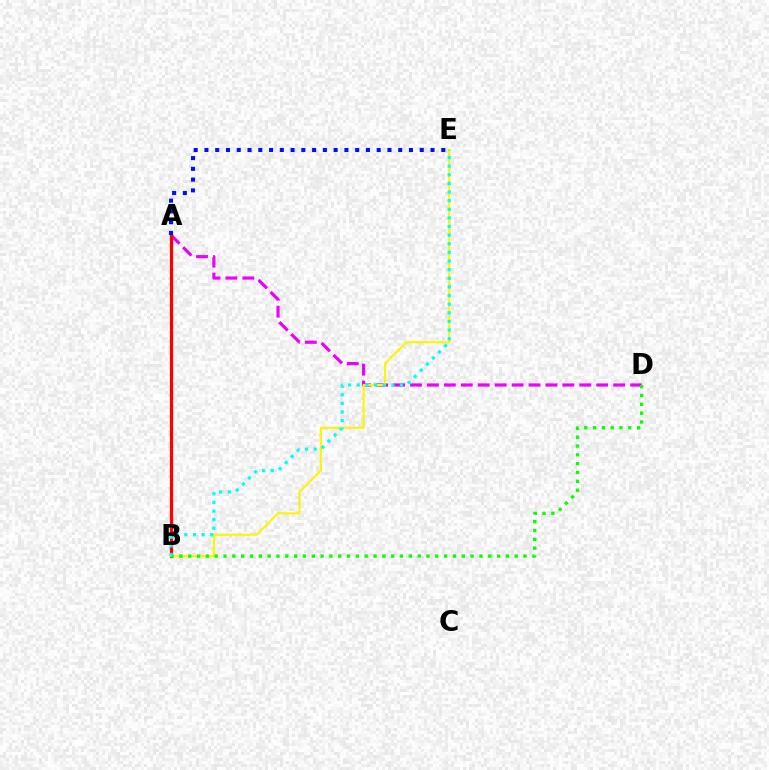{('A', 'D'): [{'color': '#ee00ff', 'line_style': 'dashed', 'thickness': 2.3}], ('A', 'B'): [{'color': '#ff0000', 'line_style': 'solid', 'thickness': 2.34}], ('B', 'E'): [{'color': '#fcf500', 'line_style': 'solid', 'thickness': 1.51}, {'color': '#00fff6', 'line_style': 'dotted', 'thickness': 2.34}], ('A', 'E'): [{'color': '#0010ff', 'line_style': 'dotted', 'thickness': 2.92}], ('B', 'D'): [{'color': '#08ff00', 'line_style': 'dotted', 'thickness': 2.4}]}